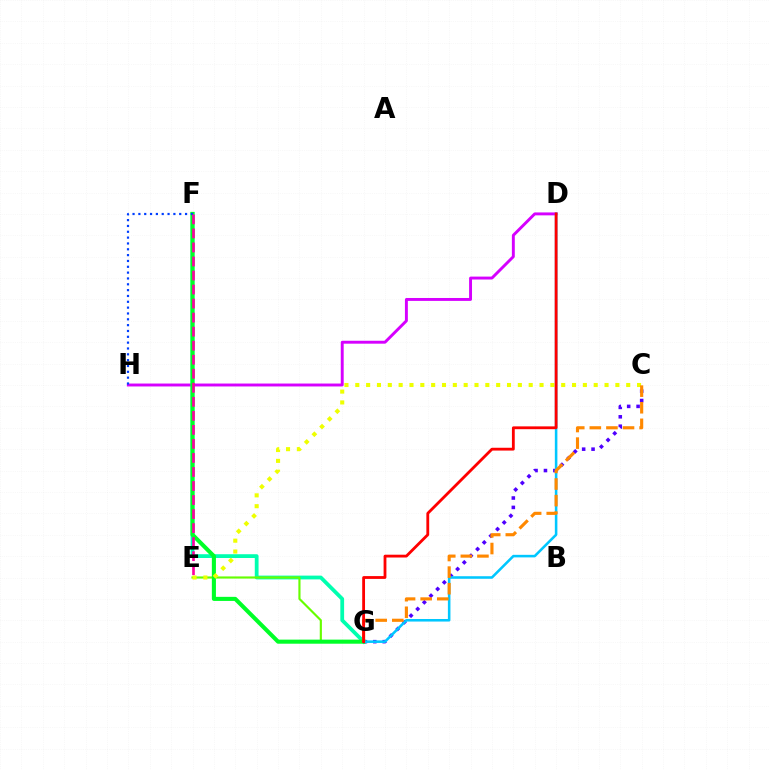{('D', 'H'): [{'color': '#d600ff', 'line_style': 'solid', 'thickness': 2.1}], ('F', 'G'): [{'color': '#00ffaf', 'line_style': 'solid', 'thickness': 2.72}, {'color': '#00ff27', 'line_style': 'solid', 'thickness': 2.94}], ('E', 'G'): [{'color': '#66ff00', 'line_style': 'solid', 'thickness': 1.55}], ('C', 'G'): [{'color': '#4f00ff', 'line_style': 'dotted', 'thickness': 2.56}, {'color': '#ff8800', 'line_style': 'dashed', 'thickness': 2.25}], ('F', 'H'): [{'color': '#003fff', 'line_style': 'dotted', 'thickness': 1.59}], ('D', 'G'): [{'color': '#00c7ff', 'line_style': 'solid', 'thickness': 1.84}, {'color': '#ff0000', 'line_style': 'solid', 'thickness': 2.03}], ('C', 'E'): [{'color': '#eeff00', 'line_style': 'dotted', 'thickness': 2.94}], ('E', 'F'): [{'color': '#ff00a0', 'line_style': 'dashed', 'thickness': 1.91}]}